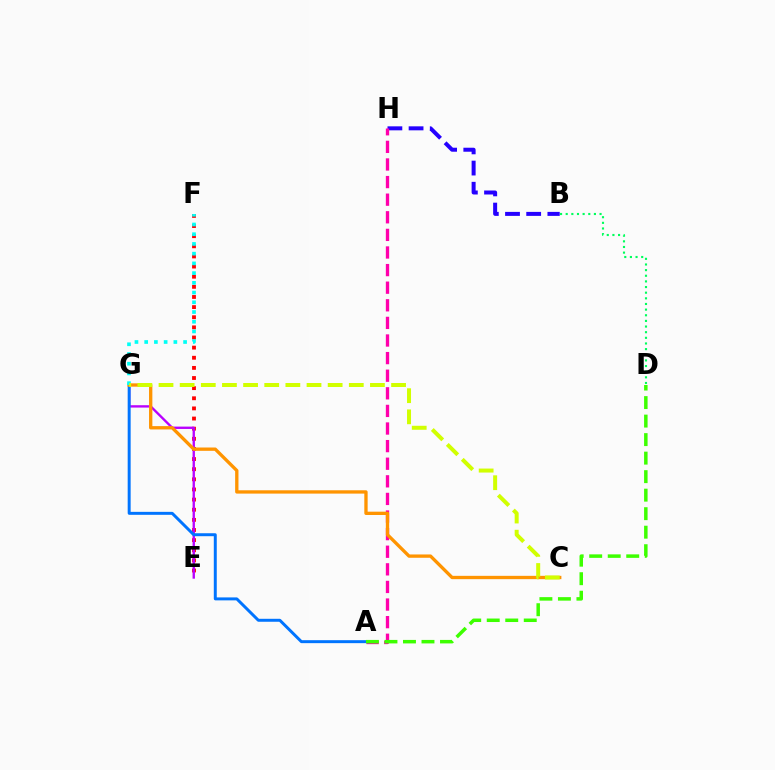{('B', 'H'): [{'color': '#2500ff', 'line_style': 'dashed', 'thickness': 2.88}], ('A', 'H'): [{'color': '#ff00ac', 'line_style': 'dashed', 'thickness': 2.39}], ('B', 'D'): [{'color': '#00ff5c', 'line_style': 'dotted', 'thickness': 1.53}], ('E', 'F'): [{'color': '#ff0000', 'line_style': 'dotted', 'thickness': 2.75}], ('E', 'G'): [{'color': '#b900ff', 'line_style': 'solid', 'thickness': 1.7}], ('A', 'G'): [{'color': '#0074ff', 'line_style': 'solid', 'thickness': 2.13}], ('C', 'G'): [{'color': '#ff9400', 'line_style': 'solid', 'thickness': 2.39}, {'color': '#d1ff00', 'line_style': 'dashed', 'thickness': 2.87}], ('F', 'G'): [{'color': '#00fff6', 'line_style': 'dotted', 'thickness': 2.64}], ('A', 'D'): [{'color': '#3dff00', 'line_style': 'dashed', 'thickness': 2.52}]}